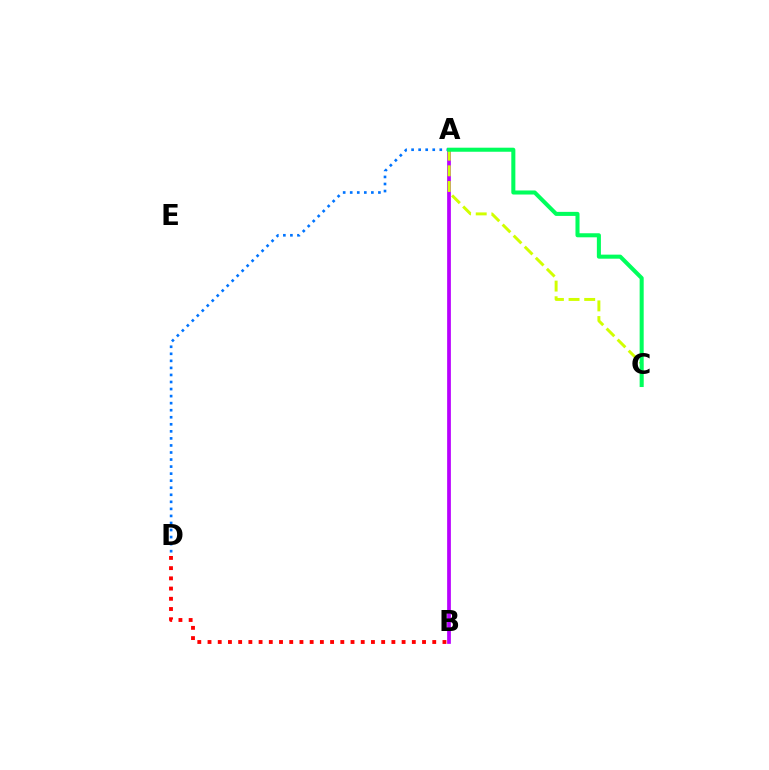{('A', 'B'): [{'color': '#b900ff', 'line_style': 'solid', 'thickness': 2.69}], ('A', 'D'): [{'color': '#0074ff', 'line_style': 'dotted', 'thickness': 1.91}], ('A', 'C'): [{'color': '#d1ff00', 'line_style': 'dashed', 'thickness': 2.13}, {'color': '#00ff5c', 'line_style': 'solid', 'thickness': 2.92}], ('B', 'D'): [{'color': '#ff0000', 'line_style': 'dotted', 'thickness': 2.78}]}